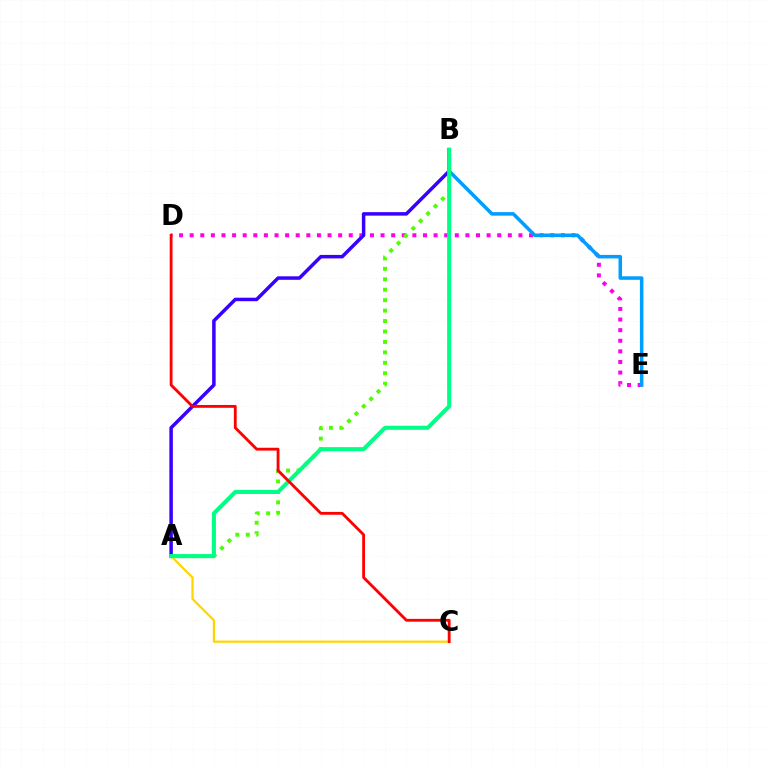{('D', 'E'): [{'color': '#ff00ed', 'line_style': 'dotted', 'thickness': 2.88}], ('A', 'B'): [{'color': '#4fff00', 'line_style': 'dotted', 'thickness': 2.84}, {'color': '#3700ff', 'line_style': 'solid', 'thickness': 2.51}, {'color': '#00ff86', 'line_style': 'solid', 'thickness': 2.92}], ('A', 'C'): [{'color': '#ffd500', 'line_style': 'solid', 'thickness': 1.59}], ('B', 'E'): [{'color': '#009eff', 'line_style': 'solid', 'thickness': 2.54}], ('C', 'D'): [{'color': '#ff0000', 'line_style': 'solid', 'thickness': 2.04}]}